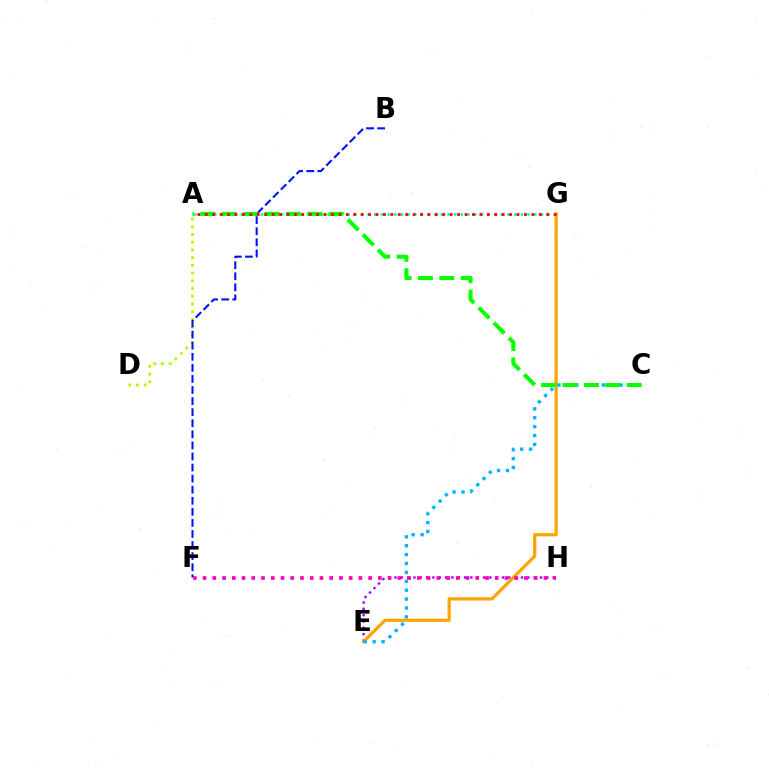{('A', 'D'): [{'color': '#b3ff00', 'line_style': 'dotted', 'thickness': 2.1}], ('B', 'F'): [{'color': '#0010ff', 'line_style': 'dashed', 'thickness': 1.5}], ('E', 'H'): [{'color': '#9b00ff', 'line_style': 'dotted', 'thickness': 1.72}], ('A', 'G'): [{'color': '#00ff9d', 'line_style': 'dotted', 'thickness': 1.81}, {'color': '#ff0000', 'line_style': 'dotted', 'thickness': 2.02}], ('E', 'G'): [{'color': '#ffa500', 'line_style': 'solid', 'thickness': 2.32}], ('C', 'E'): [{'color': '#00b5ff', 'line_style': 'dotted', 'thickness': 2.42}], ('F', 'H'): [{'color': '#ff00bd', 'line_style': 'dotted', 'thickness': 2.65}], ('A', 'C'): [{'color': '#08ff00', 'line_style': 'dashed', 'thickness': 2.91}]}